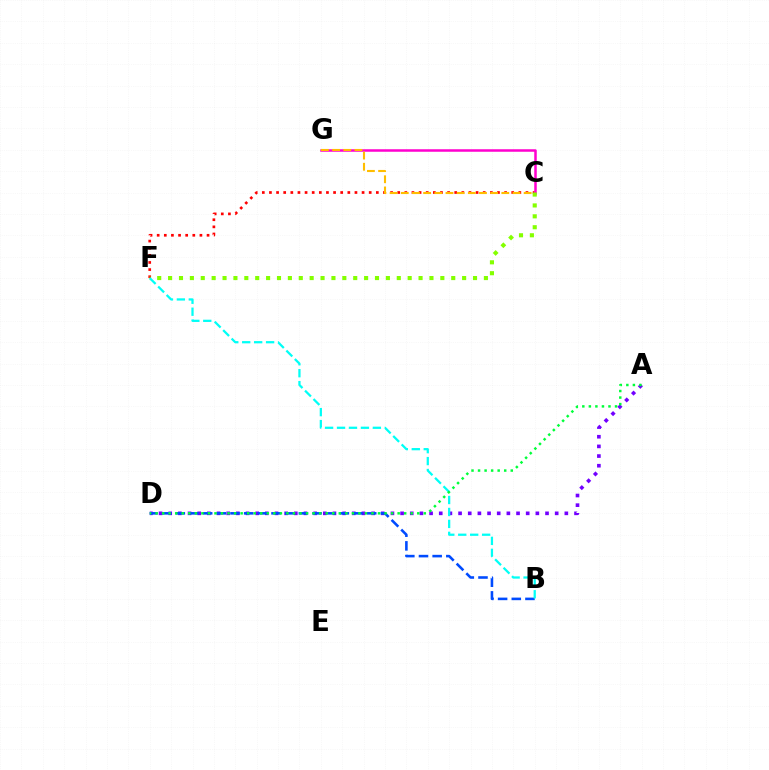{('A', 'D'): [{'color': '#7200ff', 'line_style': 'dotted', 'thickness': 2.63}, {'color': '#00ff39', 'line_style': 'dotted', 'thickness': 1.78}], ('B', 'D'): [{'color': '#004bff', 'line_style': 'dashed', 'thickness': 1.86}], ('C', 'F'): [{'color': '#ff0000', 'line_style': 'dotted', 'thickness': 1.94}, {'color': '#84ff00', 'line_style': 'dotted', 'thickness': 2.96}], ('C', 'G'): [{'color': '#ff00cf', 'line_style': 'solid', 'thickness': 1.81}, {'color': '#ffbd00', 'line_style': 'dashed', 'thickness': 1.52}], ('B', 'F'): [{'color': '#00fff6', 'line_style': 'dashed', 'thickness': 1.62}]}